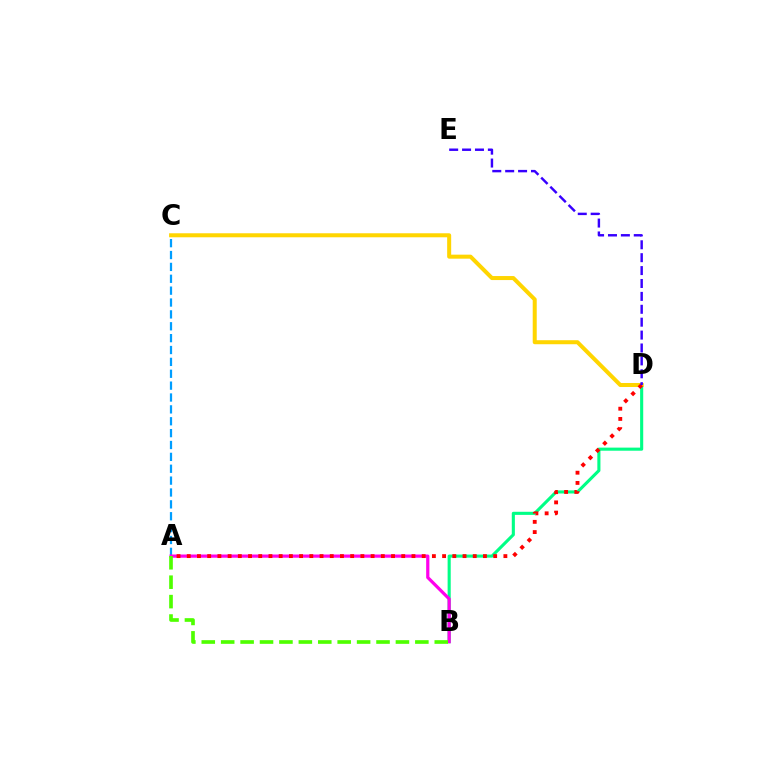{('A', 'C'): [{'color': '#009eff', 'line_style': 'dashed', 'thickness': 1.61}], ('B', 'D'): [{'color': '#00ff86', 'line_style': 'solid', 'thickness': 2.23}], ('A', 'B'): [{'color': '#ff00ed', 'line_style': 'solid', 'thickness': 2.32}, {'color': '#4fff00', 'line_style': 'dashed', 'thickness': 2.64}], ('C', 'D'): [{'color': '#ffd500', 'line_style': 'solid', 'thickness': 2.89}], ('A', 'D'): [{'color': '#ff0000', 'line_style': 'dotted', 'thickness': 2.78}], ('D', 'E'): [{'color': '#3700ff', 'line_style': 'dashed', 'thickness': 1.75}]}